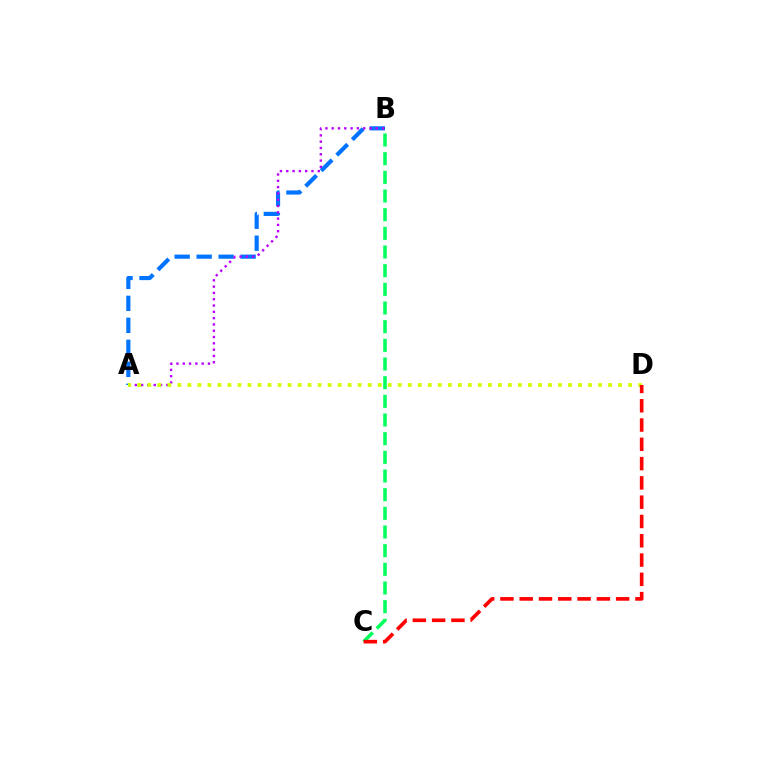{('A', 'B'): [{'color': '#0074ff', 'line_style': 'dashed', 'thickness': 2.99}, {'color': '#b900ff', 'line_style': 'dotted', 'thickness': 1.71}], ('B', 'C'): [{'color': '#00ff5c', 'line_style': 'dashed', 'thickness': 2.54}], ('A', 'D'): [{'color': '#d1ff00', 'line_style': 'dotted', 'thickness': 2.72}], ('C', 'D'): [{'color': '#ff0000', 'line_style': 'dashed', 'thickness': 2.62}]}